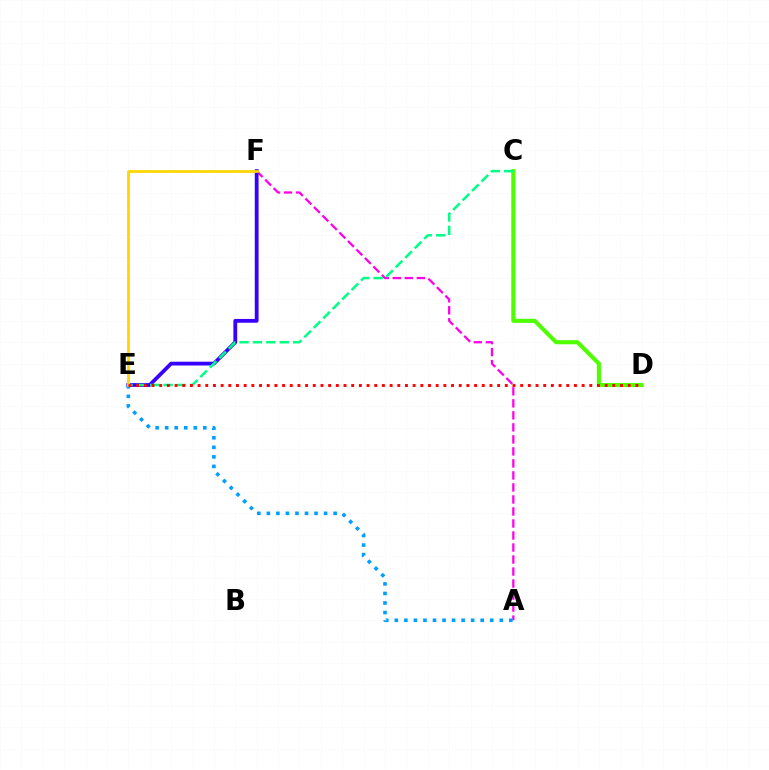{('C', 'D'): [{'color': '#4fff00', 'line_style': 'solid', 'thickness': 2.95}], ('A', 'F'): [{'color': '#ff00ed', 'line_style': 'dashed', 'thickness': 1.63}], ('E', 'F'): [{'color': '#3700ff', 'line_style': 'solid', 'thickness': 2.73}, {'color': '#ffd500', 'line_style': 'solid', 'thickness': 1.99}], ('A', 'E'): [{'color': '#009eff', 'line_style': 'dotted', 'thickness': 2.59}], ('C', 'E'): [{'color': '#00ff86', 'line_style': 'dashed', 'thickness': 1.82}], ('D', 'E'): [{'color': '#ff0000', 'line_style': 'dotted', 'thickness': 2.09}]}